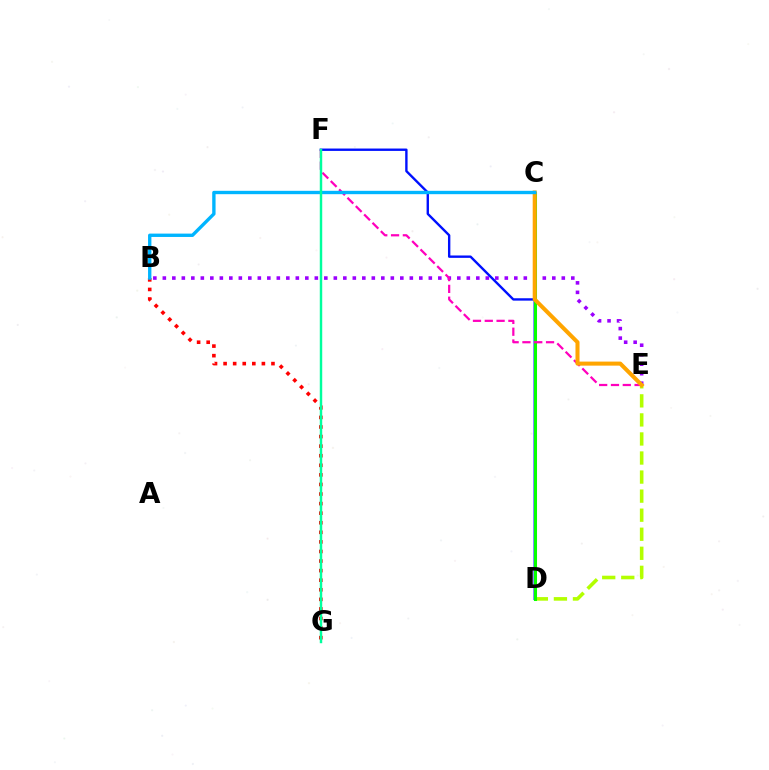{('B', 'E'): [{'color': '#9b00ff', 'line_style': 'dotted', 'thickness': 2.58}], ('D', 'F'): [{'color': '#0010ff', 'line_style': 'solid', 'thickness': 1.71}], ('D', 'E'): [{'color': '#b3ff00', 'line_style': 'dashed', 'thickness': 2.59}], ('C', 'D'): [{'color': '#08ff00', 'line_style': 'solid', 'thickness': 2.2}], ('E', 'F'): [{'color': '#ff00bd', 'line_style': 'dashed', 'thickness': 1.6}], ('C', 'E'): [{'color': '#ffa500', 'line_style': 'solid', 'thickness': 2.91}], ('B', 'G'): [{'color': '#ff0000', 'line_style': 'dotted', 'thickness': 2.6}], ('B', 'C'): [{'color': '#00b5ff', 'line_style': 'solid', 'thickness': 2.42}], ('F', 'G'): [{'color': '#00ff9d', 'line_style': 'solid', 'thickness': 1.76}]}